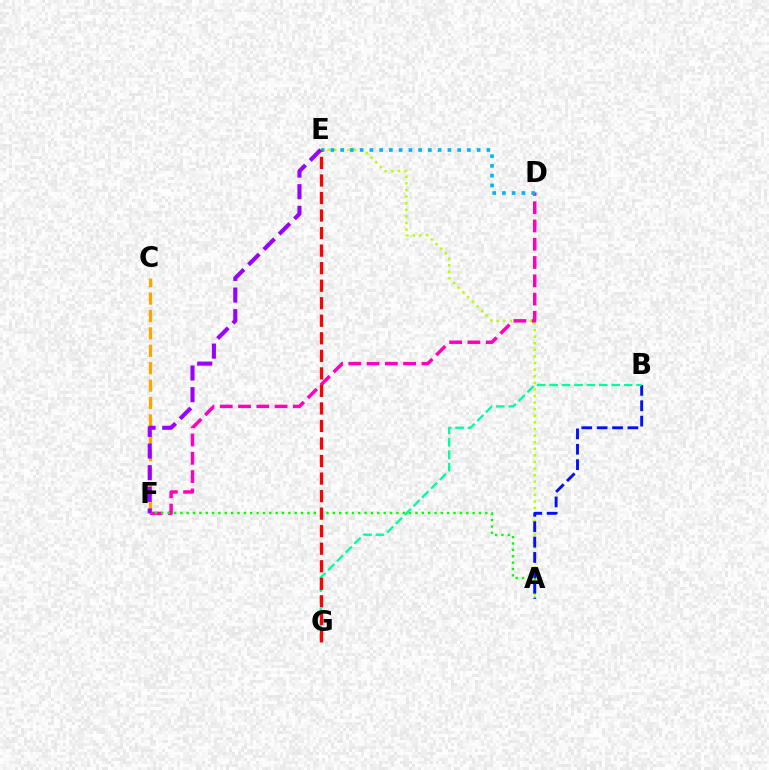{('A', 'E'): [{'color': '#b3ff00', 'line_style': 'dotted', 'thickness': 1.79}], ('D', 'F'): [{'color': '#ff00bd', 'line_style': 'dashed', 'thickness': 2.48}], ('C', 'F'): [{'color': '#ffa500', 'line_style': 'dashed', 'thickness': 2.36}], ('A', 'F'): [{'color': '#08ff00', 'line_style': 'dotted', 'thickness': 1.73}], ('E', 'F'): [{'color': '#9b00ff', 'line_style': 'dashed', 'thickness': 2.94}], ('A', 'B'): [{'color': '#0010ff', 'line_style': 'dashed', 'thickness': 2.09}], ('B', 'G'): [{'color': '#00ff9d', 'line_style': 'dashed', 'thickness': 1.69}], ('D', 'E'): [{'color': '#00b5ff', 'line_style': 'dotted', 'thickness': 2.65}], ('E', 'G'): [{'color': '#ff0000', 'line_style': 'dashed', 'thickness': 2.38}]}